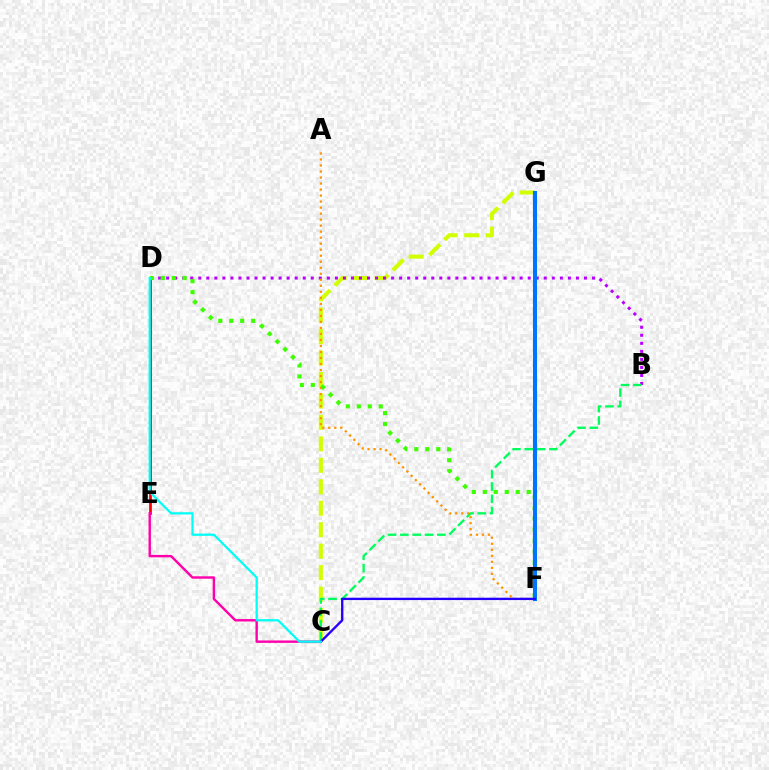{('C', 'G'): [{'color': '#d1ff00', 'line_style': 'dashed', 'thickness': 2.91}], ('D', 'E'): [{'color': '#ff0000', 'line_style': 'solid', 'thickness': 1.96}], ('B', 'D'): [{'color': '#b900ff', 'line_style': 'dotted', 'thickness': 2.18}], ('D', 'F'): [{'color': '#3dff00', 'line_style': 'dotted', 'thickness': 2.98}], ('C', 'E'): [{'color': '#ff00ac', 'line_style': 'solid', 'thickness': 1.73}], ('B', 'C'): [{'color': '#00ff5c', 'line_style': 'dashed', 'thickness': 1.67}], ('A', 'F'): [{'color': '#ff9400', 'line_style': 'dotted', 'thickness': 1.63}], ('F', 'G'): [{'color': '#0074ff', 'line_style': 'solid', 'thickness': 2.92}], ('C', 'F'): [{'color': '#2500ff', 'line_style': 'solid', 'thickness': 1.69}], ('C', 'D'): [{'color': '#00fff6', 'line_style': 'solid', 'thickness': 1.61}]}